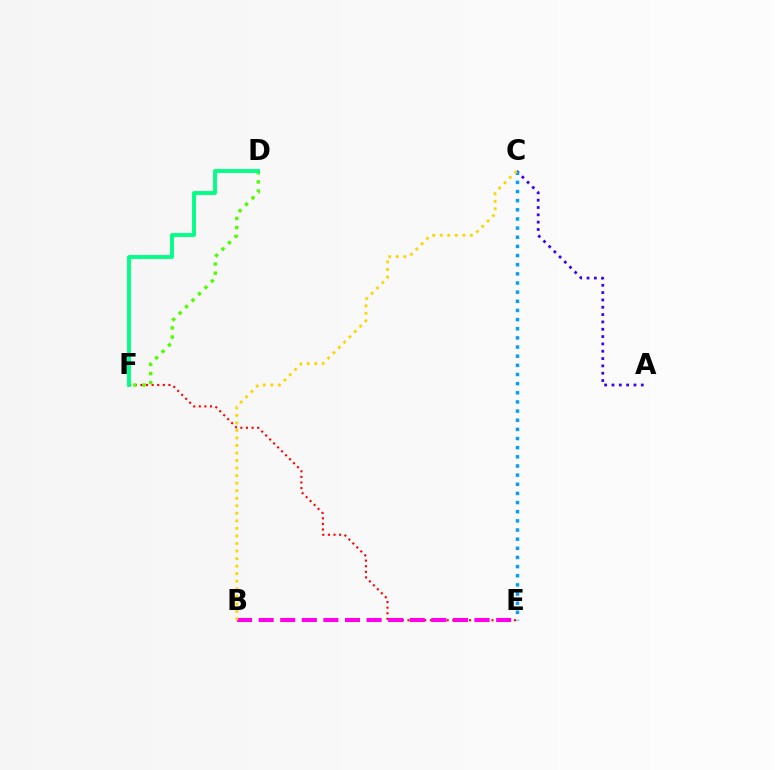{('A', 'C'): [{'color': '#3700ff', 'line_style': 'dotted', 'thickness': 1.99}], ('C', 'E'): [{'color': '#009eff', 'line_style': 'dotted', 'thickness': 2.49}], ('E', 'F'): [{'color': '#ff0000', 'line_style': 'dotted', 'thickness': 1.52}], ('B', 'E'): [{'color': '#ff00ed', 'line_style': 'dashed', 'thickness': 2.93}], ('D', 'F'): [{'color': '#4fff00', 'line_style': 'dotted', 'thickness': 2.47}, {'color': '#00ff86', 'line_style': 'solid', 'thickness': 2.78}], ('B', 'C'): [{'color': '#ffd500', 'line_style': 'dotted', 'thickness': 2.05}]}